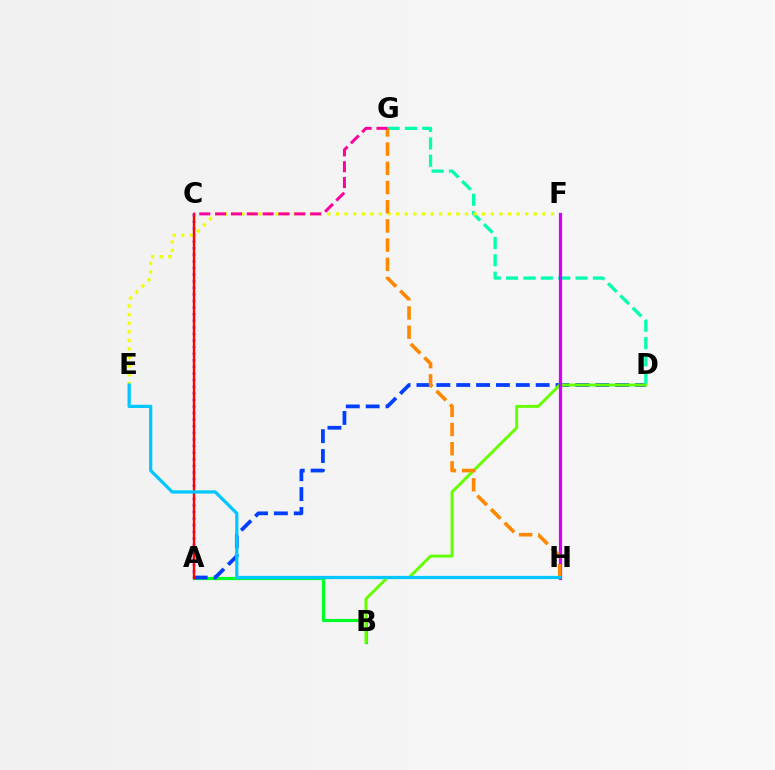{('A', 'C'): [{'color': '#4f00ff', 'line_style': 'dotted', 'thickness': 1.79}, {'color': '#ff0000', 'line_style': 'solid', 'thickness': 1.73}], ('A', 'B'): [{'color': '#00ff27', 'line_style': 'solid', 'thickness': 2.28}], ('A', 'D'): [{'color': '#003fff', 'line_style': 'dashed', 'thickness': 2.7}], ('D', 'G'): [{'color': '#00ffaf', 'line_style': 'dashed', 'thickness': 2.36}], ('E', 'F'): [{'color': '#eeff00', 'line_style': 'dotted', 'thickness': 2.34}], ('B', 'D'): [{'color': '#66ff00', 'line_style': 'solid', 'thickness': 2.13}], ('F', 'H'): [{'color': '#d600ff', 'line_style': 'solid', 'thickness': 2.32}], ('G', 'H'): [{'color': '#ff8800', 'line_style': 'dashed', 'thickness': 2.61}], ('C', 'G'): [{'color': '#ff00a0', 'line_style': 'dashed', 'thickness': 2.15}], ('E', 'H'): [{'color': '#00c7ff', 'line_style': 'solid', 'thickness': 2.33}]}